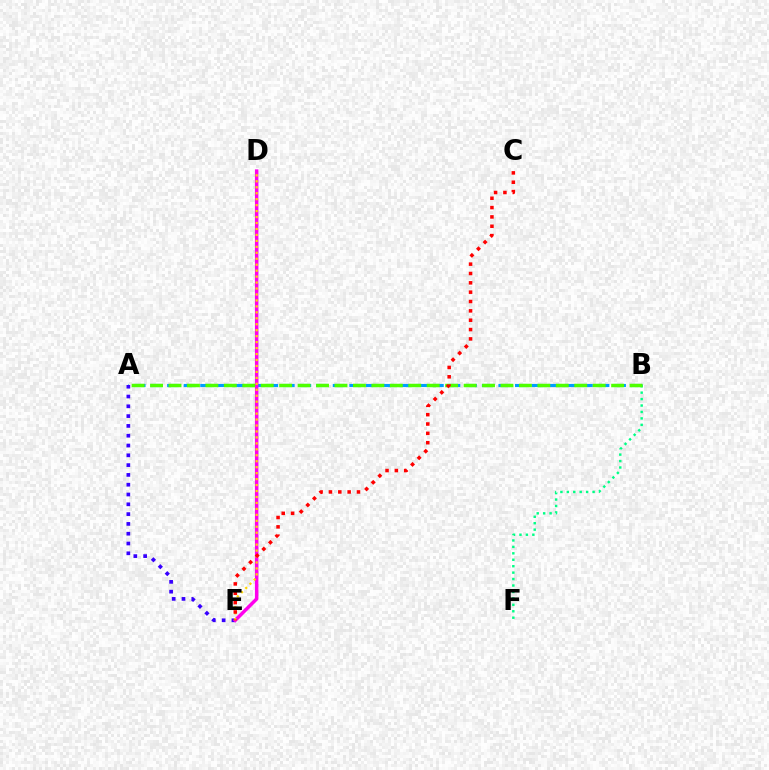{('A', 'B'): [{'color': '#009eff', 'line_style': 'dashed', 'thickness': 2.25}, {'color': '#4fff00', 'line_style': 'dashed', 'thickness': 2.51}], ('B', 'F'): [{'color': '#00ff86', 'line_style': 'dotted', 'thickness': 1.75}], ('A', 'E'): [{'color': '#3700ff', 'line_style': 'dotted', 'thickness': 2.66}], ('D', 'E'): [{'color': '#ff00ed', 'line_style': 'solid', 'thickness': 2.51}, {'color': '#ffd500', 'line_style': 'dotted', 'thickness': 1.62}], ('C', 'E'): [{'color': '#ff0000', 'line_style': 'dotted', 'thickness': 2.54}]}